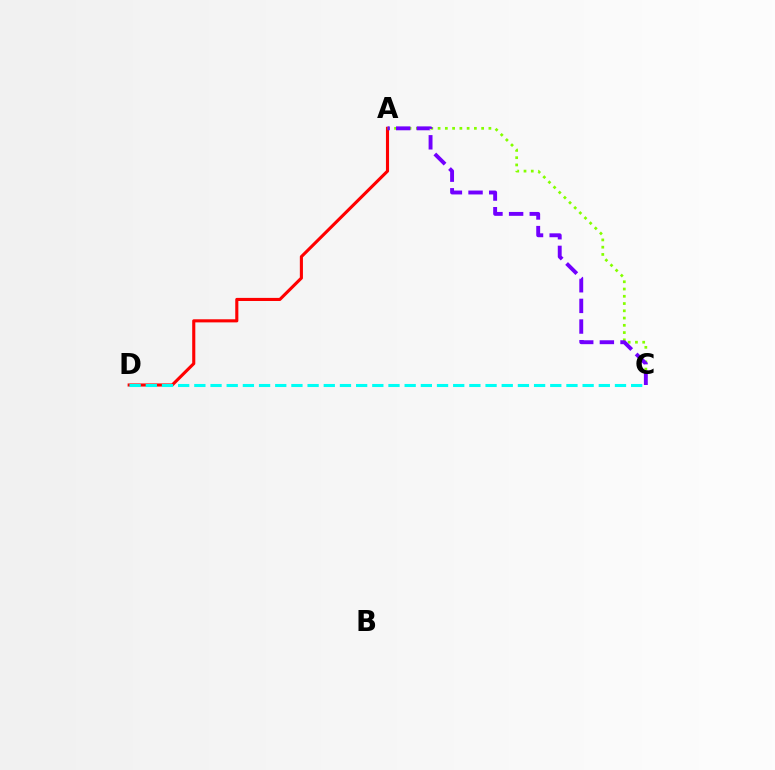{('A', 'D'): [{'color': '#ff0000', 'line_style': 'solid', 'thickness': 2.23}], ('A', 'C'): [{'color': '#84ff00', 'line_style': 'dotted', 'thickness': 1.97}, {'color': '#7200ff', 'line_style': 'dashed', 'thickness': 2.81}], ('C', 'D'): [{'color': '#00fff6', 'line_style': 'dashed', 'thickness': 2.2}]}